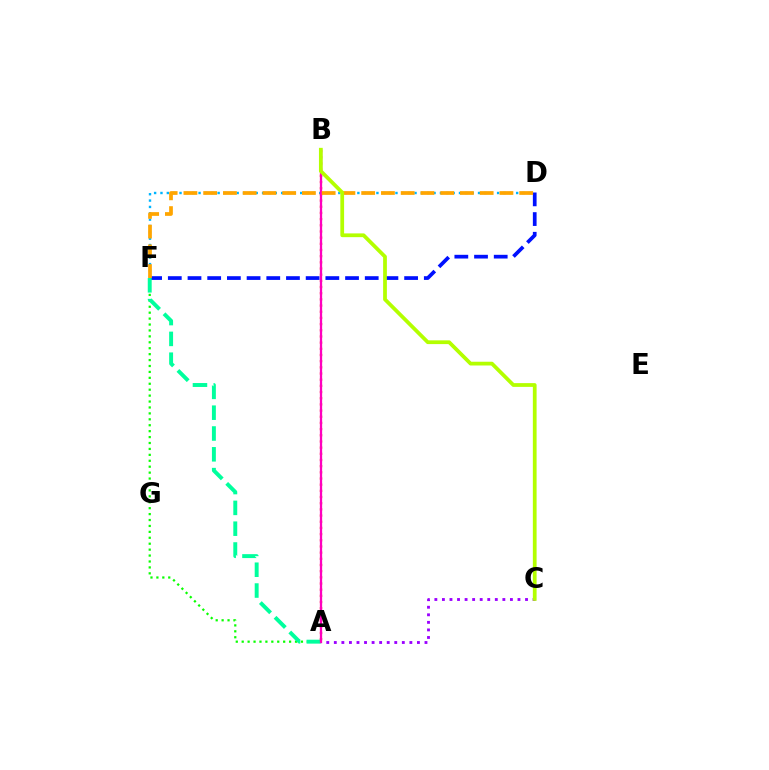{('D', 'F'): [{'color': '#0010ff', 'line_style': 'dashed', 'thickness': 2.68}, {'color': '#00b5ff', 'line_style': 'dotted', 'thickness': 1.73}, {'color': '#ffa500', 'line_style': 'dashed', 'thickness': 2.68}], ('A', 'F'): [{'color': '#08ff00', 'line_style': 'dotted', 'thickness': 1.61}, {'color': '#00ff9d', 'line_style': 'dashed', 'thickness': 2.83}], ('A', 'B'): [{'color': '#ff0000', 'line_style': 'dotted', 'thickness': 1.68}, {'color': '#ff00bd', 'line_style': 'solid', 'thickness': 1.64}], ('A', 'C'): [{'color': '#9b00ff', 'line_style': 'dotted', 'thickness': 2.05}], ('B', 'C'): [{'color': '#b3ff00', 'line_style': 'solid', 'thickness': 2.71}]}